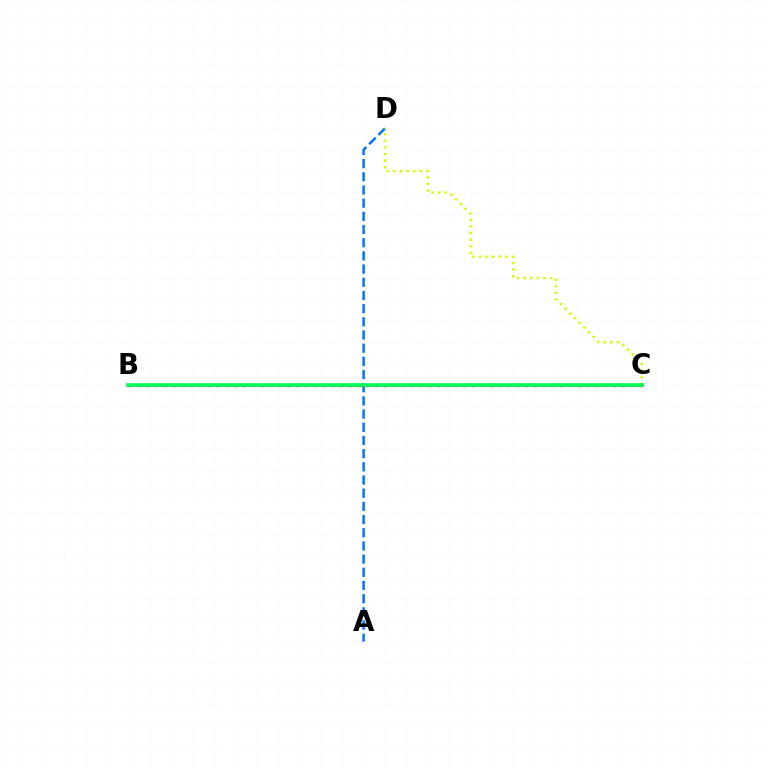{('A', 'D'): [{'color': '#0074ff', 'line_style': 'dashed', 'thickness': 1.79}], ('C', 'D'): [{'color': '#d1ff00', 'line_style': 'dotted', 'thickness': 1.8}], ('B', 'C'): [{'color': '#b900ff', 'line_style': 'dotted', 'thickness': 2.39}, {'color': '#ff0000', 'line_style': 'solid', 'thickness': 1.91}, {'color': '#00ff5c', 'line_style': 'solid', 'thickness': 2.63}]}